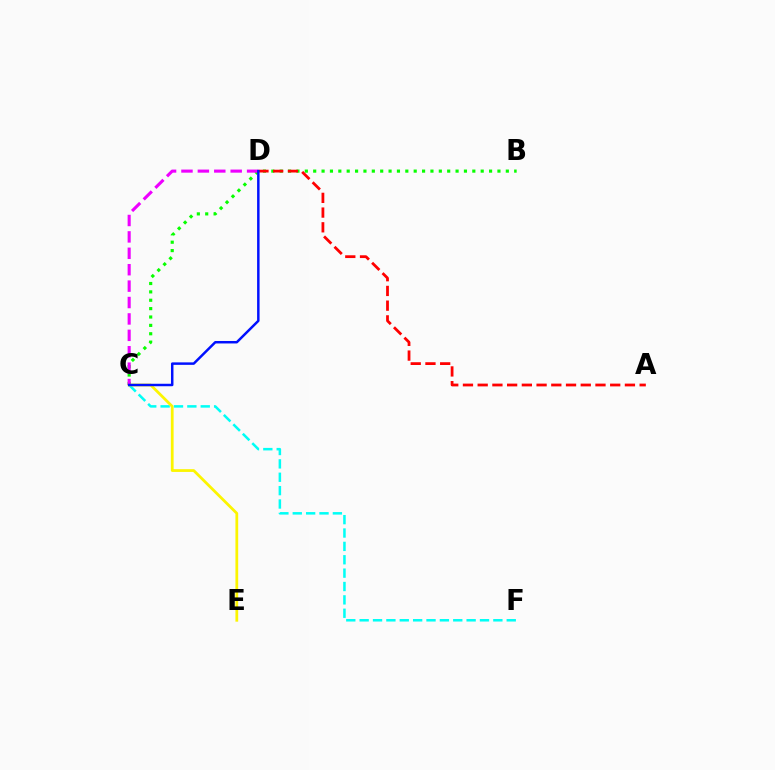{('C', 'F'): [{'color': '#00fff6', 'line_style': 'dashed', 'thickness': 1.82}], ('B', 'C'): [{'color': '#08ff00', 'line_style': 'dotted', 'thickness': 2.28}], ('A', 'D'): [{'color': '#ff0000', 'line_style': 'dashed', 'thickness': 2.0}], ('C', 'E'): [{'color': '#fcf500', 'line_style': 'solid', 'thickness': 1.99}], ('C', 'D'): [{'color': '#ee00ff', 'line_style': 'dashed', 'thickness': 2.23}, {'color': '#0010ff', 'line_style': 'solid', 'thickness': 1.78}]}